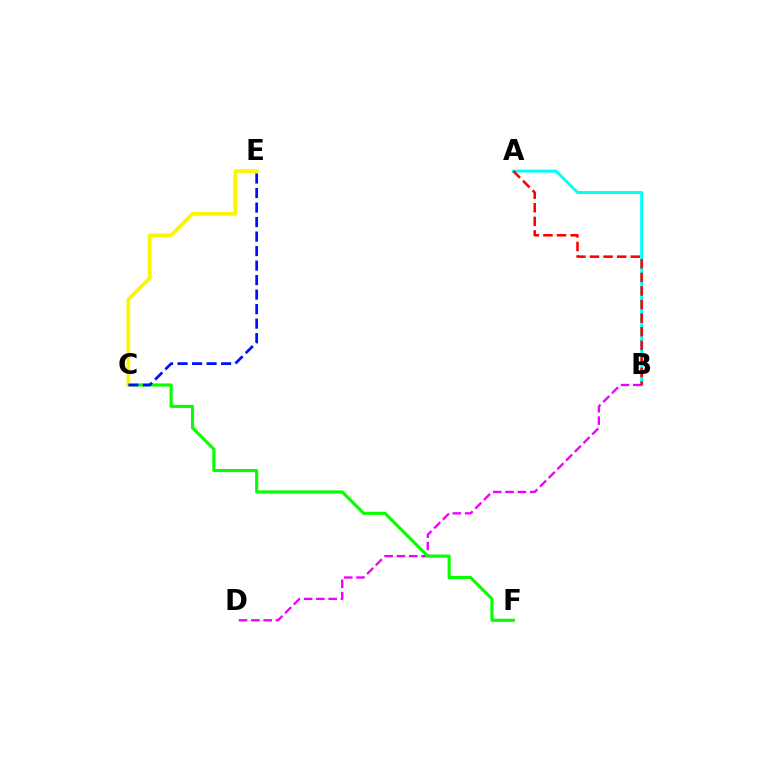{('A', 'B'): [{'color': '#00fff6', 'line_style': 'solid', 'thickness': 2.12}, {'color': '#ff0000', 'line_style': 'dashed', 'thickness': 1.85}], ('B', 'D'): [{'color': '#ee00ff', 'line_style': 'dashed', 'thickness': 1.67}], ('C', 'F'): [{'color': '#08ff00', 'line_style': 'solid', 'thickness': 2.25}], ('C', 'E'): [{'color': '#fcf500', 'line_style': 'solid', 'thickness': 2.65}, {'color': '#0010ff', 'line_style': 'dashed', 'thickness': 1.97}]}